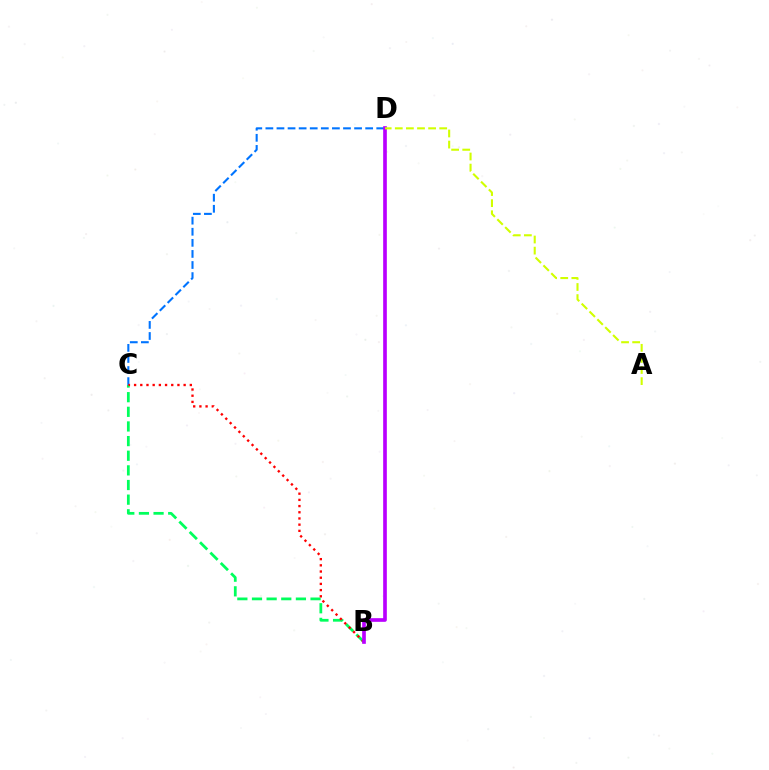{('B', 'C'): [{'color': '#00ff5c', 'line_style': 'dashed', 'thickness': 1.99}, {'color': '#ff0000', 'line_style': 'dotted', 'thickness': 1.68}], ('C', 'D'): [{'color': '#0074ff', 'line_style': 'dashed', 'thickness': 1.51}], ('B', 'D'): [{'color': '#b900ff', 'line_style': 'solid', 'thickness': 2.64}], ('A', 'D'): [{'color': '#d1ff00', 'line_style': 'dashed', 'thickness': 1.51}]}